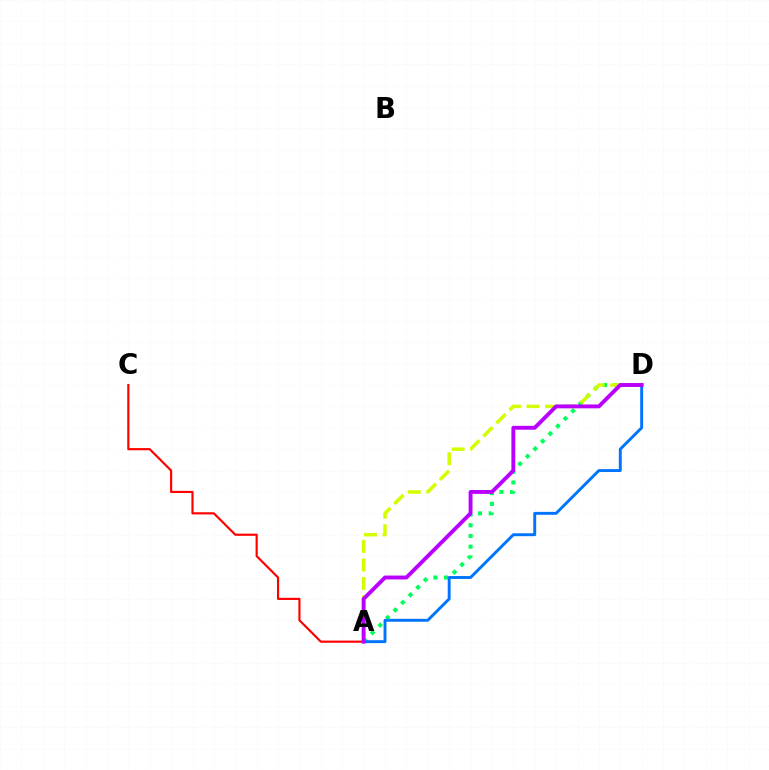{('A', 'D'): [{'color': '#00ff5c', 'line_style': 'dotted', 'thickness': 2.91}, {'color': '#d1ff00', 'line_style': 'dashed', 'thickness': 2.52}, {'color': '#0074ff', 'line_style': 'solid', 'thickness': 2.1}, {'color': '#b900ff', 'line_style': 'solid', 'thickness': 2.79}], ('A', 'C'): [{'color': '#ff0000', 'line_style': 'solid', 'thickness': 1.56}]}